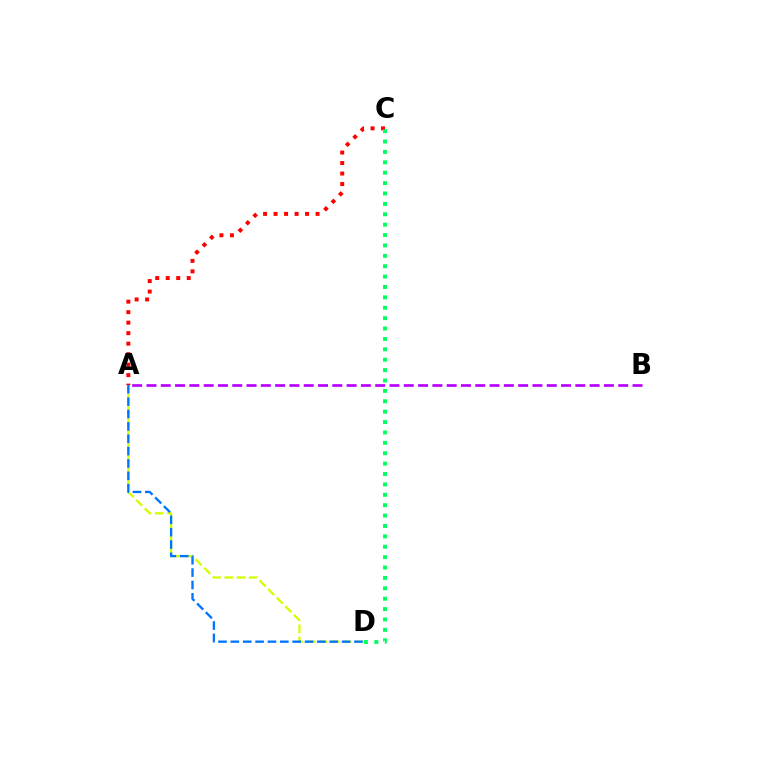{('A', 'D'): [{'color': '#d1ff00', 'line_style': 'dashed', 'thickness': 1.65}, {'color': '#0074ff', 'line_style': 'dashed', 'thickness': 1.68}], ('A', 'B'): [{'color': '#b900ff', 'line_style': 'dashed', 'thickness': 1.94}], ('A', 'C'): [{'color': '#ff0000', 'line_style': 'dotted', 'thickness': 2.85}], ('C', 'D'): [{'color': '#00ff5c', 'line_style': 'dotted', 'thickness': 2.82}]}